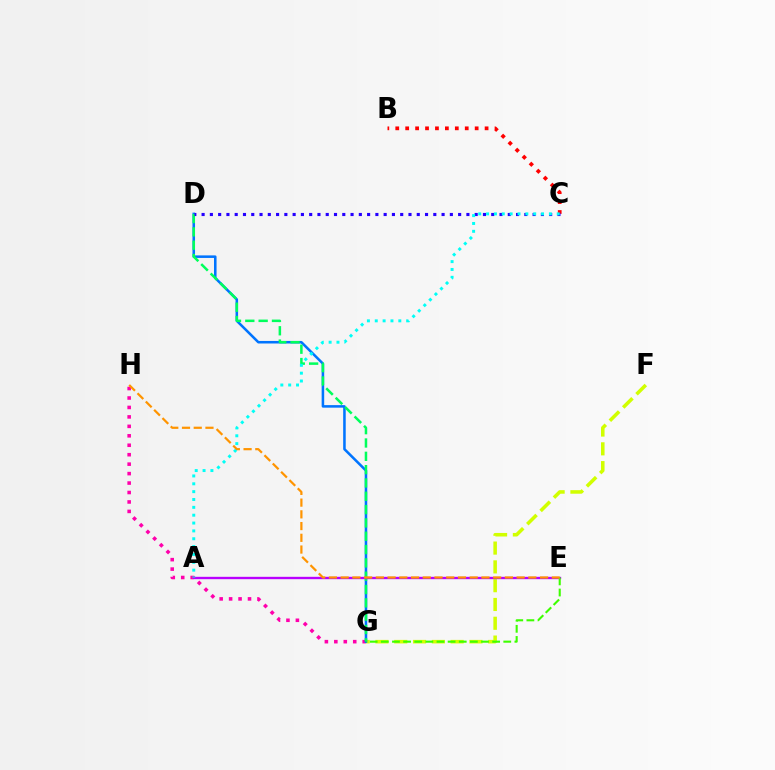{('G', 'H'): [{'color': '#ff00ac', 'line_style': 'dotted', 'thickness': 2.57}], ('B', 'C'): [{'color': '#ff0000', 'line_style': 'dotted', 'thickness': 2.7}], ('F', 'G'): [{'color': '#d1ff00', 'line_style': 'dashed', 'thickness': 2.55}], ('D', 'G'): [{'color': '#0074ff', 'line_style': 'solid', 'thickness': 1.83}, {'color': '#00ff5c', 'line_style': 'dashed', 'thickness': 1.81}], ('A', 'E'): [{'color': '#b900ff', 'line_style': 'solid', 'thickness': 1.7}], ('C', 'D'): [{'color': '#2500ff', 'line_style': 'dotted', 'thickness': 2.25}], ('E', 'G'): [{'color': '#3dff00', 'line_style': 'dashed', 'thickness': 1.51}], ('A', 'C'): [{'color': '#00fff6', 'line_style': 'dotted', 'thickness': 2.13}], ('E', 'H'): [{'color': '#ff9400', 'line_style': 'dashed', 'thickness': 1.59}]}